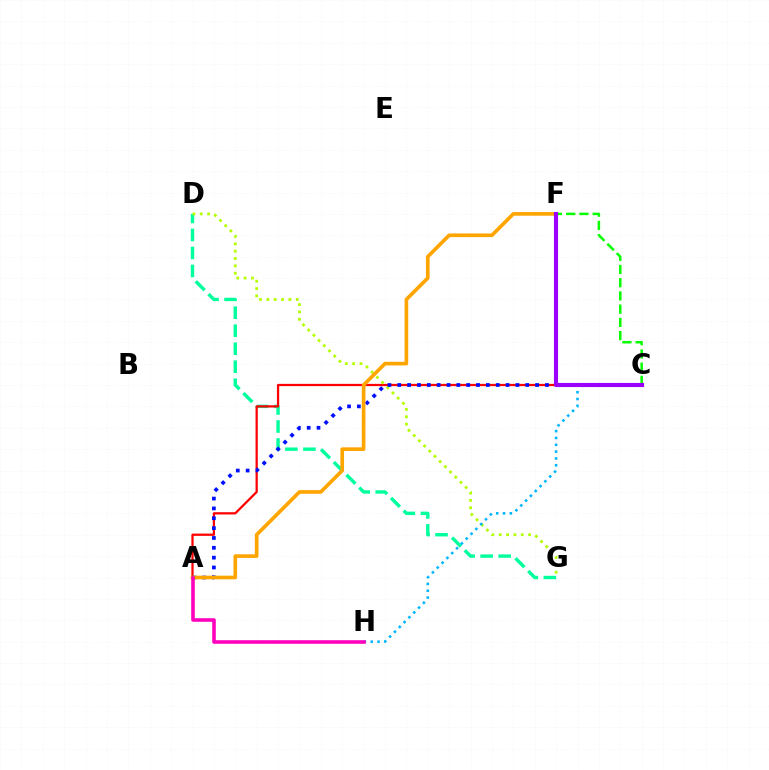{('D', 'G'): [{'color': '#00ff9d', 'line_style': 'dashed', 'thickness': 2.45}, {'color': '#b3ff00', 'line_style': 'dotted', 'thickness': 2.0}], ('A', 'C'): [{'color': '#ff0000', 'line_style': 'solid', 'thickness': 1.63}, {'color': '#0010ff', 'line_style': 'dotted', 'thickness': 2.68}], ('C', 'H'): [{'color': '#00b5ff', 'line_style': 'dotted', 'thickness': 1.85}], ('A', 'F'): [{'color': '#ffa500', 'line_style': 'solid', 'thickness': 2.64}], ('C', 'F'): [{'color': '#08ff00', 'line_style': 'dashed', 'thickness': 1.8}, {'color': '#9b00ff', 'line_style': 'solid', 'thickness': 2.98}], ('A', 'H'): [{'color': '#ff00bd', 'line_style': 'solid', 'thickness': 2.58}]}